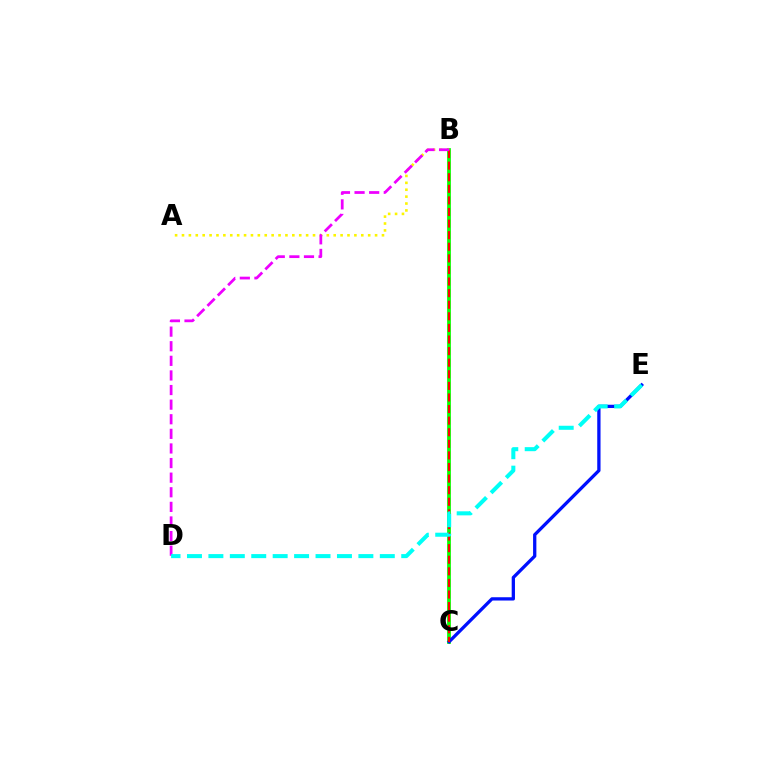{('B', 'C'): [{'color': '#08ff00', 'line_style': 'solid', 'thickness': 2.71}, {'color': '#ff0000', 'line_style': 'dashed', 'thickness': 1.57}], ('C', 'E'): [{'color': '#0010ff', 'line_style': 'solid', 'thickness': 2.37}], ('A', 'B'): [{'color': '#fcf500', 'line_style': 'dotted', 'thickness': 1.87}], ('B', 'D'): [{'color': '#ee00ff', 'line_style': 'dashed', 'thickness': 1.98}], ('D', 'E'): [{'color': '#00fff6', 'line_style': 'dashed', 'thickness': 2.91}]}